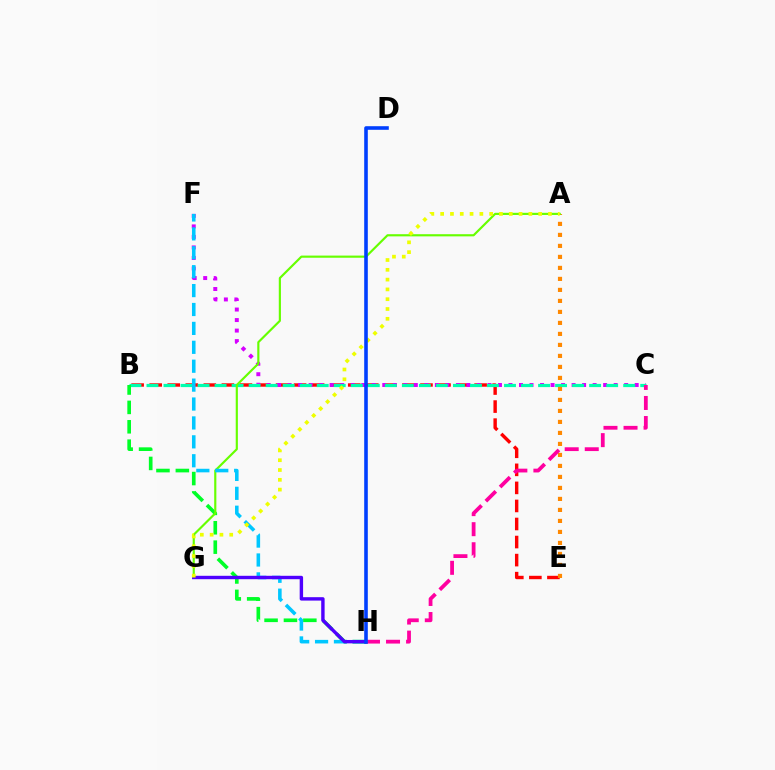{('B', 'E'): [{'color': '#ff0000', 'line_style': 'dashed', 'thickness': 2.45}], ('C', 'F'): [{'color': '#d600ff', 'line_style': 'dotted', 'thickness': 2.86}], ('B', 'C'): [{'color': '#00ffaf', 'line_style': 'dashed', 'thickness': 2.31}], ('B', 'H'): [{'color': '#00ff27', 'line_style': 'dashed', 'thickness': 2.63}], ('A', 'E'): [{'color': '#ff8800', 'line_style': 'dotted', 'thickness': 2.99}], ('A', 'G'): [{'color': '#66ff00', 'line_style': 'solid', 'thickness': 1.55}, {'color': '#eeff00', 'line_style': 'dotted', 'thickness': 2.66}], ('F', 'H'): [{'color': '#00c7ff', 'line_style': 'dashed', 'thickness': 2.57}], ('G', 'H'): [{'color': '#4f00ff', 'line_style': 'solid', 'thickness': 2.45}], ('C', 'H'): [{'color': '#ff00a0', 'line_style': 'dashed', 'thickness': 2.72}], ('D', 'H'): [{'color': '#003fff', 'line_style': 'solid', 'thickness': 2.59}]}